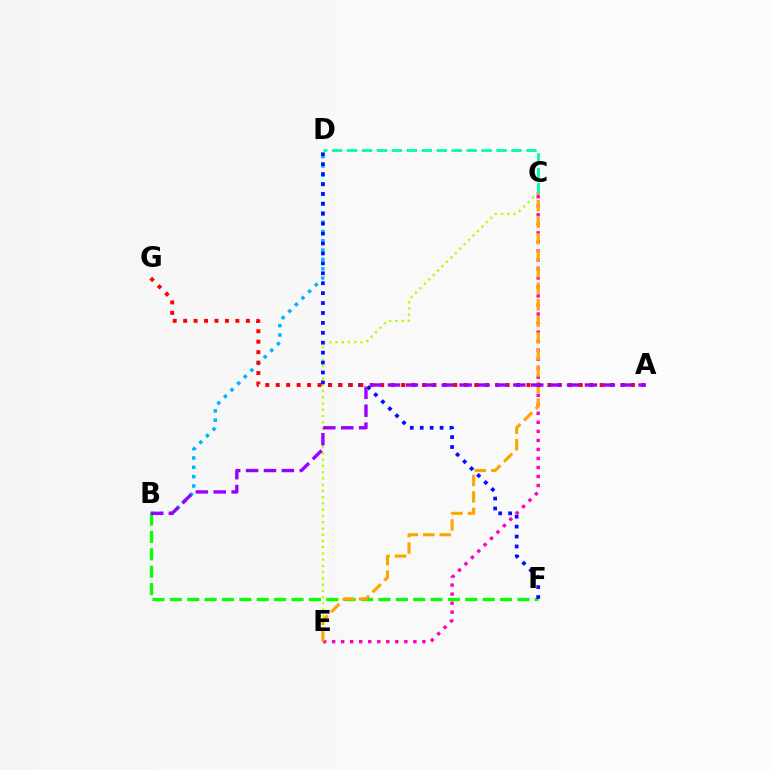{('C', 'E'): [{'color': '#b3ff00', 'line_style': 'dotted', 'thickness': 1.7}, {'color': '#ff00bd', 'line_style': 'dotted', 'thickness': 2.45}, {'color': '#ffa500', 'line_style': 'dashed', 'thickness': 2.25}], ('B', 'D'): [{'color': '#00b5ff', 'line_style': 'dotted', 'thickness': 2.54}], ('B', 'F'): [{'color': '#08ff00', 'line_style': 'dashed', 'thickness': 2.36}], ('D', 'F'): [{'color': '#0010ff', 'line_style': 'dotted', 'thickness': 2.7}], ('A', 'G'): [{'color': '#ff0000', 'line_style': 'dotted', 'thickness': 2.84}], ('C', 'D'): [{'color': '#00ff9d', 'line_style': 'dashed', 'thickness': 2.03}], ('A', 'B'): [{'color': '#9b00ff', 'line_style': 'dashed', 'thickness': 2.43}]}